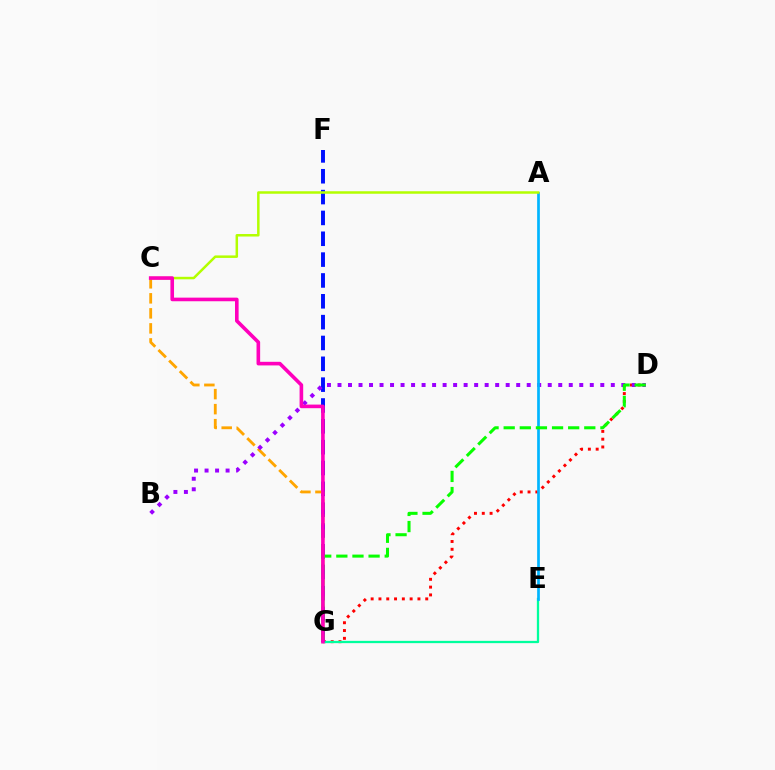{('D', 'G'): [{'color': '#ff0000', 'line_style': 'dotted', 'thickness': 2.12}, {'color': '#08ff00', 'line_style': 'dashed', 'thickness': 2.19}], ('E', 'G'): [{'color': '#00ff9d', 'line_style': 'solid', 'thickness': 1.64}], ('F', 'G'): [{'color': '#0010ff', 'line_style': 'dashed', 'thickness': 2.83}], ('C', 'G'): [{'color': '#ffa500', 'line_style': 'dashed', 'thickness': 2.04}, {'color': '#ff00bd', 'line_style': 'solid', 'thickness': 2.6}], ('B', 'D'): [{'color': '#9b00ff', 'line_style': 'dotted', 'thickness': 2.86}], ('A', 'E'): [{'color': '#00b5ff', 'line_style': 'solid', 'thickness': 1.95}], ('A', 'C'): [{'color': '#b3ff00', 'line_style': 'solid', 'thickness': 1.8}]}